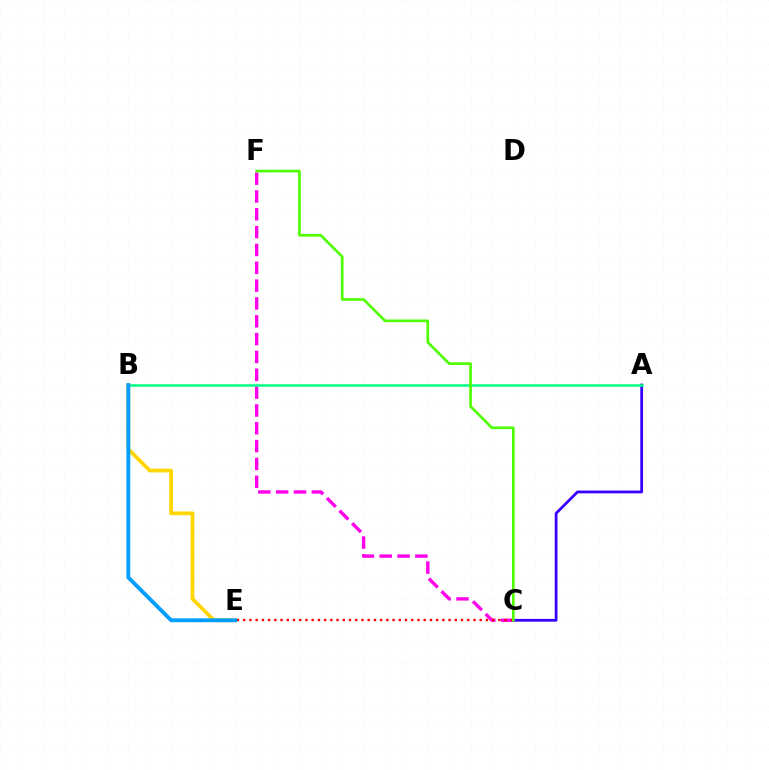{('C', 'F'): [{'color': '#ff00ed', 'line_style': 'dashed', 'thickness': 2.42}, {'color': '#4fff00', 'line_style': 'solid', 'thickness': 1.92}], ('A', 'C'): [{'color': '#3700ff', 'line_style': 'solid', 'thickness': 2.0}], ('A', 'B'): [{'color': '#00ff86', 'line_style': 'solid', 'thickness': 1.81}], ('B', 'E'): [{'color': '#ffd500', 'line_style': 'solid', 'thickness': 2.69}, {'color': '#009eff', 'line_style': 'solid', 'thickness': 2.76}], ('C', 'E'): [{'color': '#ff0000', 'line_style': 'dotted', 'thickness': 1.69}]}